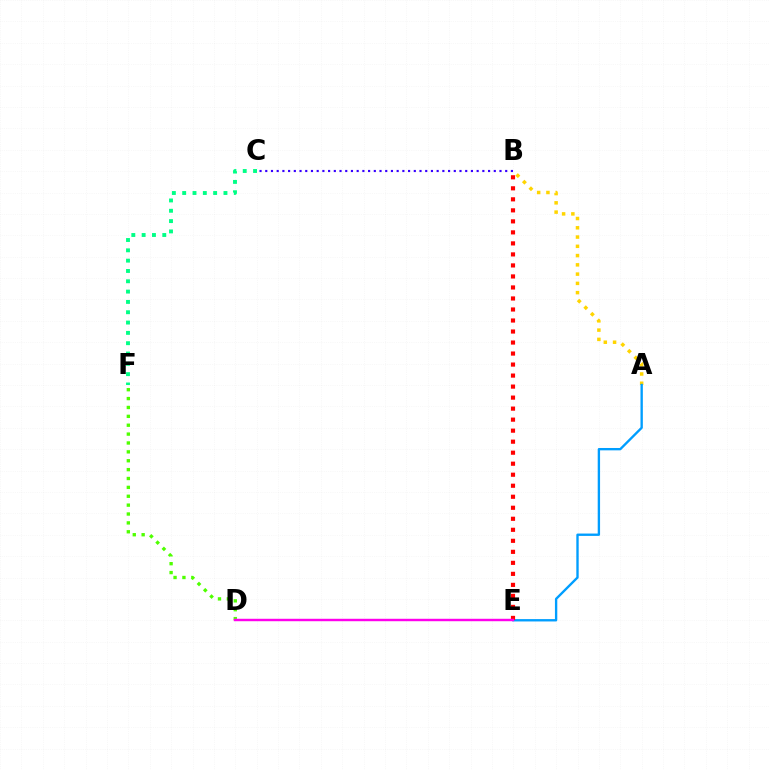{('D', 'F'): [{'color': '#4fff00', 'line_style': 'dotted', 'thickness': 2.41}], ('A', 'B'): [{'color': '#ffd500', 'line_style': 'dotted', 'thickness': 2.52}], ('B', 'C'): [{'color': '#3700ff', 'line_style': 'dotted', 'thickness': 1.55}], ('C', 'F'): [{'color': '#00ff86', 'line_style': 'dotted', 'thickness': 2.8}], ('A', 'E'): [{'color': '#009eff', 'line_style': 'solid', 'thickness': 1.7}], ('B', 'E'): [{'color': '#ff0000', 'line_style': 'dotted', 'thickness': 2.99}], ('D', 'E'): [{'color': '#ff00ed', 'line_style': 'solid', 'thickness': 1.76}]}